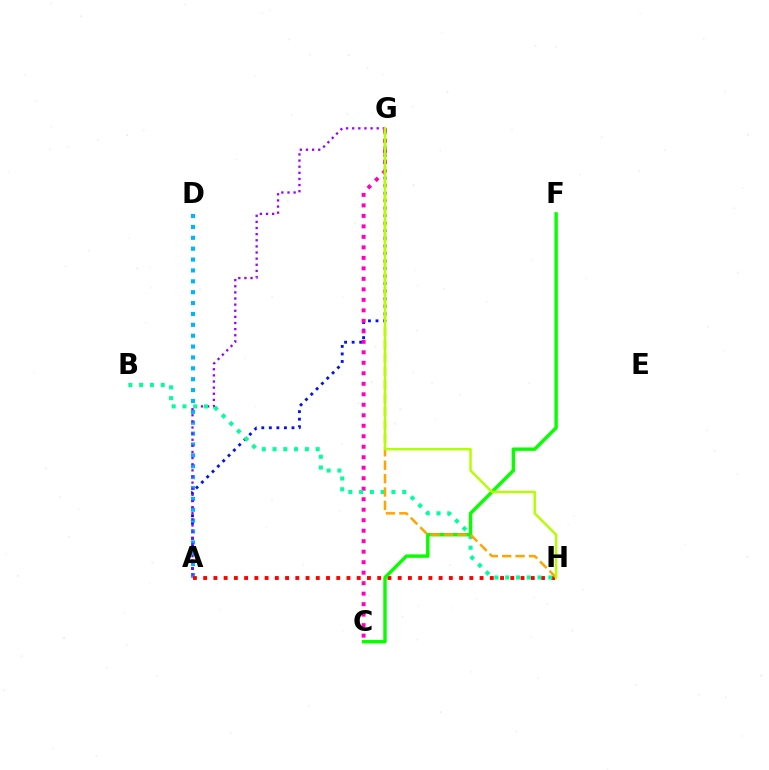{('A', 'G'): [{'color': '#0010ff', 'line_style': 'dotted', 'thickness': 2.05}, {'color': '#9b00ff', 'line_style': 'dotted', 'thickness': 1.66}], ('A', 'D'): [{'color': '#00b5ff', 'line_style': 'dotted', 'thickness': 2.96}], ('A', 'H'): [{'color': '#ff0000', 'line_style': 'dotted', 'thickness': 2.78}], ('C', 'G'): [{'color': '#ff00bd', 'line_style': 'dotted', 'thickness': 2.85}], ('B', 'H'): [{'color': '#00ff9d', 'line_style': 'dotted', 'thickness': 2.93}], ('C', 'F'): [{'color': '#08ff00', 'line_style': 'solid', 'thickness': 2.46}], ('G', 'H'): [{'color': '#ffa500', 'line_style': 'dashed', 'thickness': 1.82}, {'color': '#b3ff00', 'line_style': 'solid', 'thickness': 1.75}]}